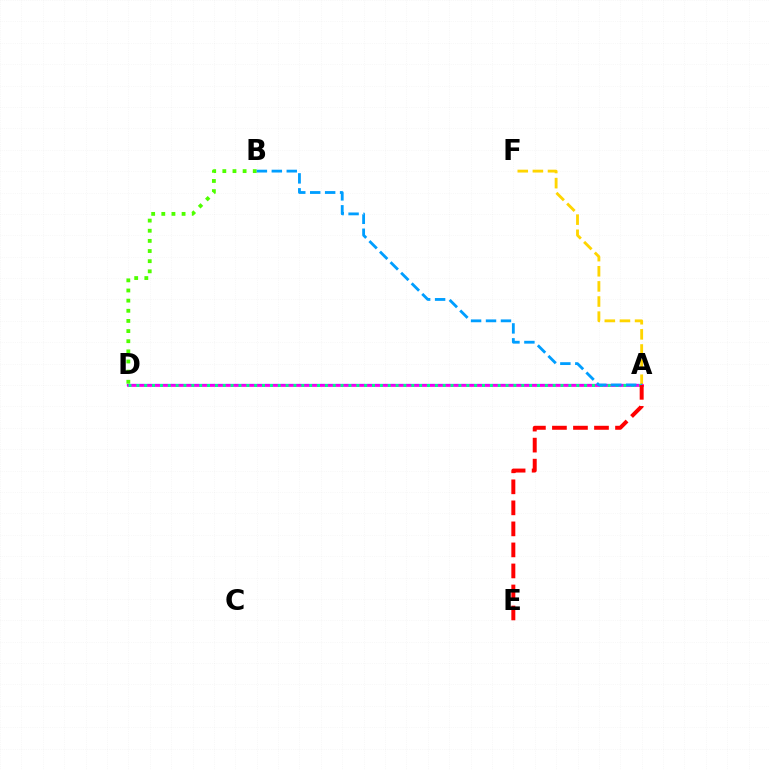{('A', 'F'): [{'color': '#ffd500', 'line_style': 'dashed', 'thickness': 2.05}], ('A', 'D'): [{'color': '#3700ff', 'line_style': 'solid', 'thickness': 1.59}, {'color': '#ff00ed', 'line_style': 'solid', 'thickness': 1.97}, {'color': '#00ff86', 'line_style': 'dotted', 'thickness': 2.13}], ('B', 'D'): [{'color': '#4fff00', 'line_style': 'dotted', 'thickness': 2.76}], ('A', 'B'): [{'color': '#009eff', 'line_style': 'dashed', 'thickness': 2.03}], ('A', 'E'): [{'color': '#ff0000', 'line_style': 'dashed', 'thickness': 2.86}]}